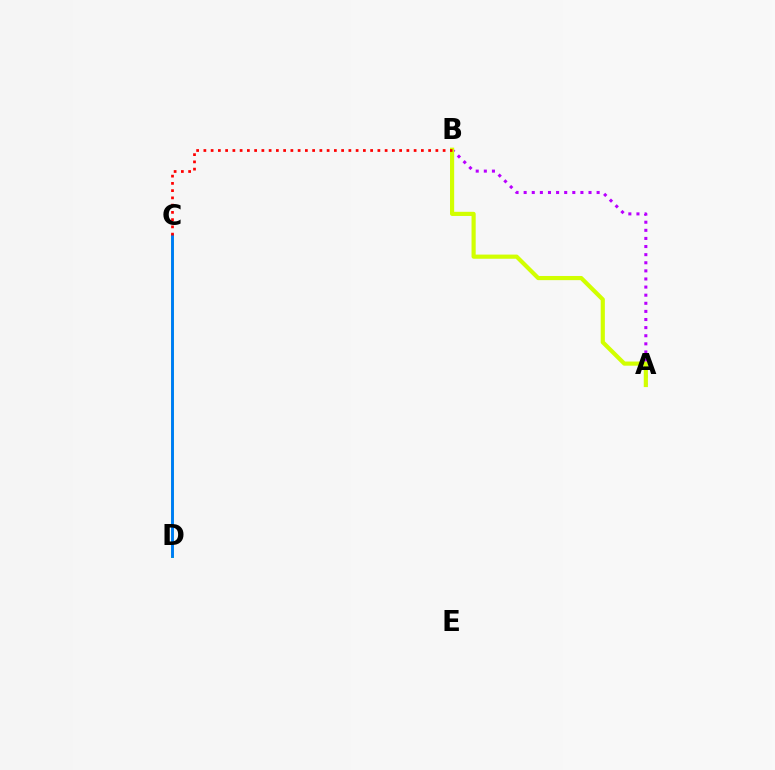{('C', 'D'): [{'color': '#00ff5c', 'line_style': 'solid', 'thickness': 2.12}, {'color': '#0074ff', 'line_style': 'solid', 'thickness': 1.96}], ('A', 'B'): [{'color': '#b900ff', 'line_style': 'dotted', 'thickness': 2.2}, {'color': '#d1ff00', 'line_style': 'solid', 'thickness': 3.0}], ('B', 'C'): [{'color': '#ff0000', 'line_style': 'dotted', 'thickness': 1.97}]}